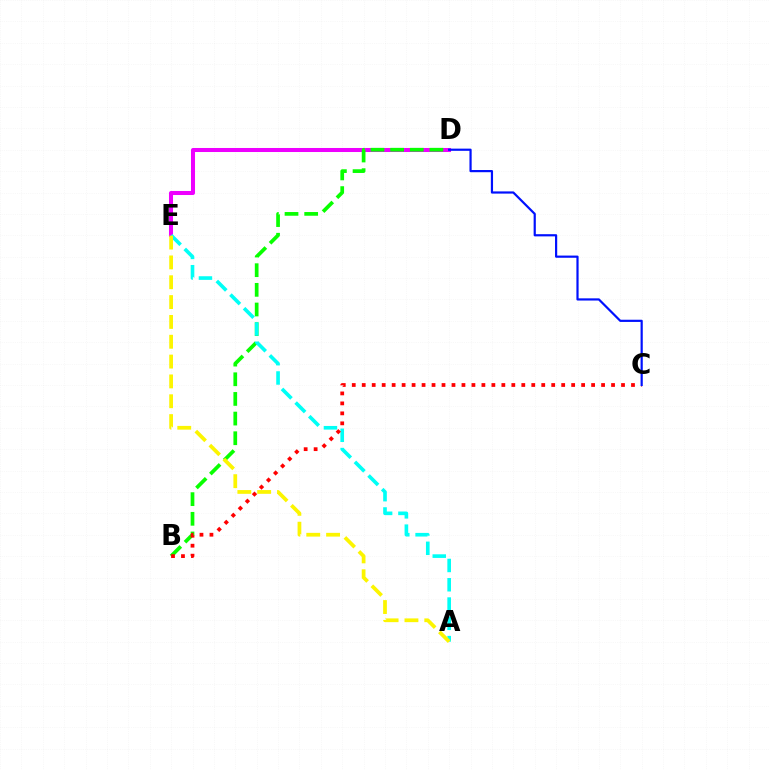{('D', 'E'): [{'color': '#ee00ff', 'line_style': 'solid', 'thickness': 2.9}], ('B', 'D'): [{'color': '#08ff00', 'line_style': 'dashed', 'thickness': 2.67}], ('A', 'E'): [{'color': '#00fff6', 'line_style': 'dashed', 'thickness': 2.62}, {'color': '#fcf500', 'line_style': 'dashed', 'thickness': 2.69}], ('B', 'C'): [{'color': '#ff0000', 'line_style': 'dotted', 'thickness': 2.71}], ('C', 'D'): [{'color': '#0010ff', 'line_style': 'solid', 'thickness': 1.58}]}